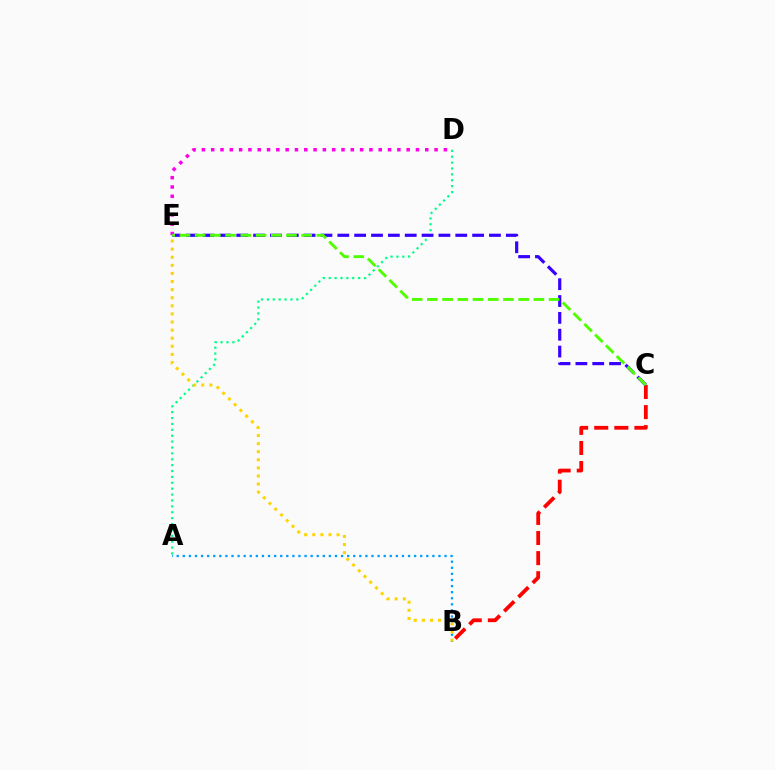{('A', 'D'): [{'color': '#00ff86', 'line_style': 'dotted', 'thickness': 1.6}], ('A', 'B'): [{'color': '#009eff', 'line_style': 'dotted', 'thickness': 1.65}], ('B', 'C'): [{'color': '#ff0000', 'line_style': 'dashed', 'thickness': 2.73}], ('B', 'E'): [{'color': '#ffd500', 'line_style': 'dotted', 'thickness': 2.2}], ('C', 'E'): [{'color': '#3700ff', 'line_style': 'dashed', 'thickness': 2.29}, {'color': '#4fff00', 'line_style': 'dashed', 'thickness': 2.07}], ('D', 'E'): [{'color': '#ff00ed', 'line_style': 'dotted', 'thickness': 2.53}]}